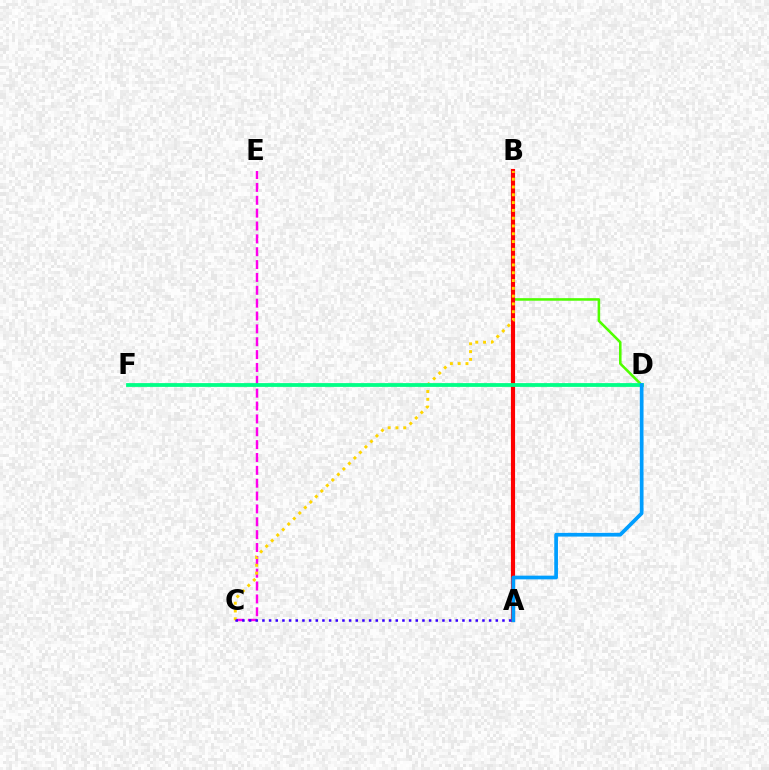{('B', 'D'): [{'color': '#4fff00', 'line_style': 'solid', 'thickness': 1.84}], ('C', 'E'): [{'color': '#ff00ed', 'line_style': 'dashed', 'thickness': 1.75}], ('A', 'B'): [{'color': '#ff0000', 'line_style': 'solid', 'thickness': 2.99}], ('B', 'C'): [{'color': '#ffd500', 'line_style': 'dotted', 'thickness': 2.12}], ('D', 'F'): [{'color': '#00ff86', 'line_style': 'solid', 'thickness': 2.73}], ('A', 'C'): [{'color': '#3700ff', 'line_style': 'dotted', 'thickness': 1.81}], ('A', 'D'): [{'color': '#009eff', 'line_style': 'solid', 'thickness': 2.67}]}